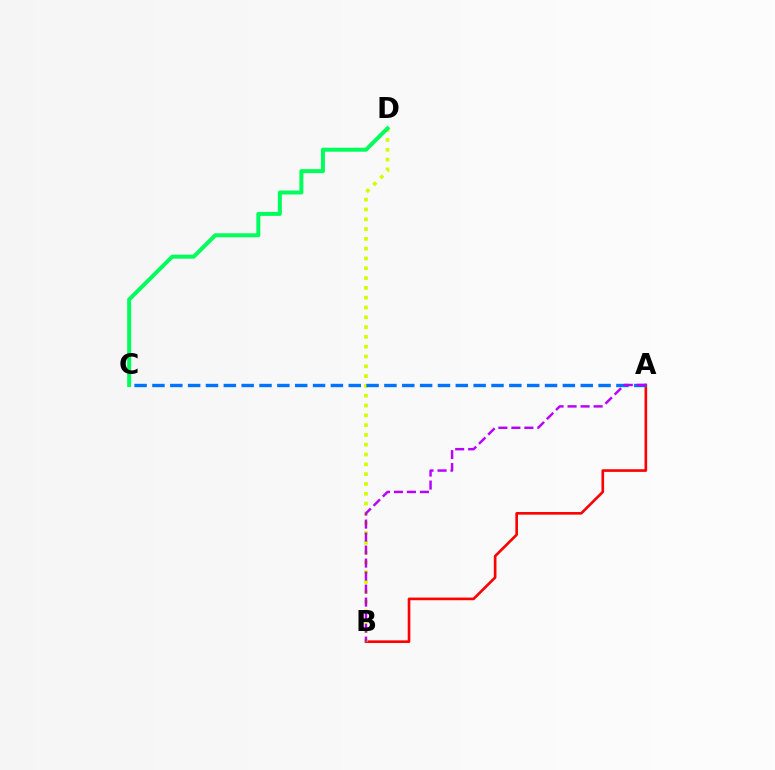{('A', 'B'): [{'color': '#ff0000', 'line_style': 'solid', 'thickness': 1.9}, {'color': '#b900ff', 'line_style': 'dashed', 'thickness': 1.77}], ('B', 'D'): [{'color': '#d1ff00', 'line_style': 'dotted', 'thickness': 2.66}], ('A', 'C'): [{'color': '#0074ff', 'line_style': 'dashed', 'thickness': 2.42}], ('C', 'D'): [{'color': '#00ff5c', 'line_style': 'solid', 'thickness': 2.87}]}